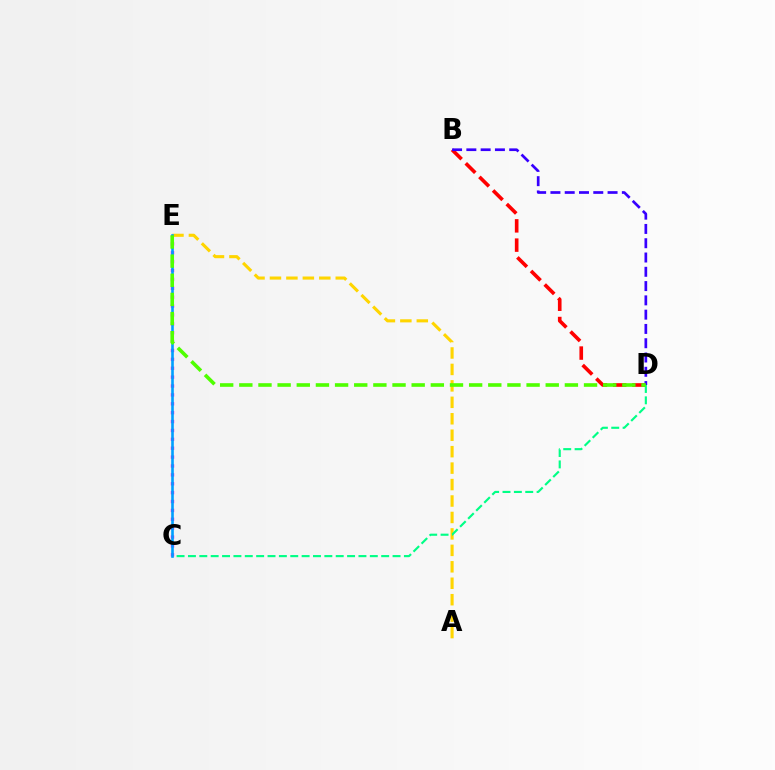{('C', 'E'): [{'color': '#ff00ed', 'line_style': 'dotted', 'thickness': 2.41}, {'color': '#009eff', 'line_style': 'solid', 'thickness': 1.88}], ('A', 'E'): [{'color': '#ffd500', 'line_style': 'dashed', 'thickness': 2.23}], ('B', 'D'): [{'color': '#ff0000', 'line_style': 'dashed', 'thickness': 2.62}, {'color': '#3700ff', 'line_style': 'dashed', 'thickness': 1.94}], ('C', 'D'): [{'color': '#00ff86', 'line_style': 'dashed', 'thickness': 1.54}], ('D', 'E'): [{'color': '#4fff00', 'line_style': 'dashed', 'thickness': 2.6}]}